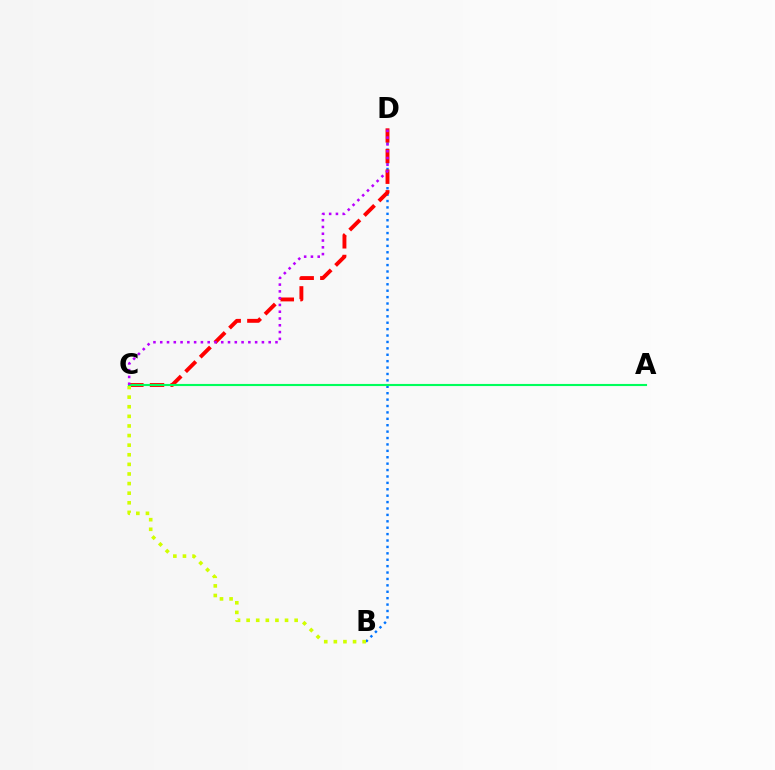{('B', 'D'): [{'color': '#0074ff', 'line_style': 'dotted', 'thickness': 1.74}], ('C', 'D'): [{'color': '#ff0000', 'line_style': 'dashed', 'thickness': 2.8}, {'color': '#b900ff', 'line_style': 'dotted', 'thickness': 1.84}], ('B', 'C'): [{'color': '#d1ff00', 'line_style': 'dotted', 'thickness': 2.61}], ('A', 'C'): [{'color': '#00ff5c', 'line_style': 'solid', 'thickness': 1.52}]}